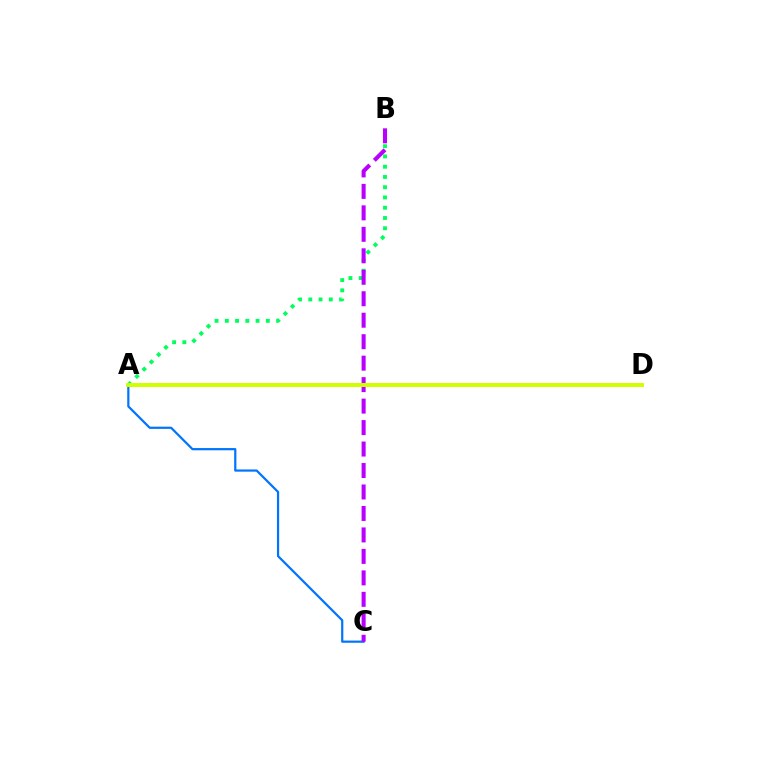{('A', 'D'): [{'color': '#ff0000', 'line_style': 'solid', 'thickness': 1.67}, {'color': '#d1ff00', 'line_style': 'solid', 'thickness': 2.85}], ('A', 'B'): [{'color': '#00ff5c', 'line_style': 'dotted', 'thickness': 2.79}], ('A', 'C'): [{'color': '#0074ff', 'line_style': 'solid', 'thickness': 1.59}], ('B', 'C'): [{'color': '#b900ff', 'line_style': 'dashed', 'thickness': 2.92}]}